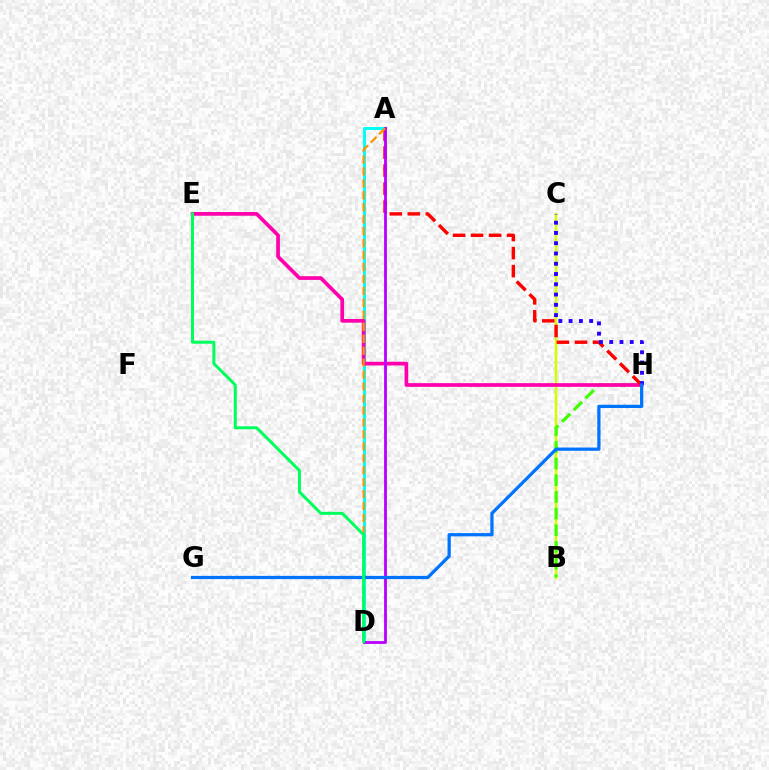{('B', 'C'): [{'color': '#d1ff00', 'line_style': 'solid', 'thickness': 1.8}], ('B', 'H'): [{'color': '#3dff00', 'line_style': 'dashed', 'thickness': 2.26}], ('A', 'D'): [{'color': '#00fff6', 'line_style': 'solid', 'thickness': 2.17}, {'color': '#b900ff', 'line_style': 'solid', 'thickness': 2.02}, {'color': '#ff9400', 'line_style': 'dashed', 'thickness': 1.62}], ('E', 'H'): [{'color': '#ff00ac', 'line_style': 'solid', 'thickness': 2.67}], ('A', 'H'): [{'color': '#ff0000', 'line_style': 'dashed', 'thickness': 2.45}], ('C', 'H'): [{'color': '#2500ff', 'line_style': 'dotted', 'thickness': 2.79}], ('G', 'H'): [{'color': '#0074ff', 'line_style': 'solid', 'thickness': 2.34}], ('D', 'E'): [{'color': '#00ff5c', 'line_style': 'solid', 'thickness': 2.15}]}